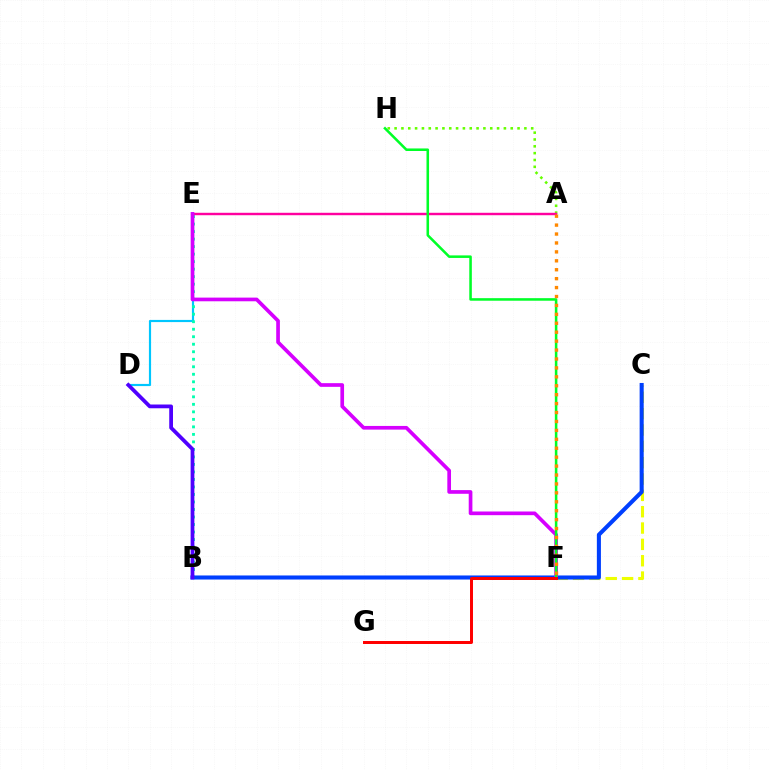{('A', 'H'): [{'color': '#66ff00', 'line_style': 'dotted', 'thickness': 1.86}], ('C', 'F'): [{'color': '#eeff00', 'line_style': 'dashed', 'thickness': 2.22}], ('D', 'E'): [{'color': '#00c7ff', 'line_style': 'solid', 'thickness': 1.56}], ('B', 'E'): [{'color': '#00ffaf', 'line_style': 'dotted', 'thickness': 2.04}], ('B', 'C'): [{'color': '#003fff', 'line_style': 'solid', 'thickness': 2.93}], ('B', 'D'): [{'color': '#4f00ff', 'line_style': 'solid', 'thickness': 2.71}], ('A', 'E'): [{'color': '#ff00a0', 'line_style': 'solid', 'thickness': 1.75}], ('E', 'F'): [{'color': '#d600ff', 'line_style': 'solid', 'thickness': 2.65}], ('F', 'H'): [{'color': '#00ff27', 'line_style': 'solid', 'thickness': 1.84}], ('A', 'F'): [{'color': '#ff8800', 'line_style': 'dotted', 'thickness': 2.42}], ('F', 'G'): [{'color': '#ff0000', 'line_style': 'solid', 'thickness': 2.15}]}